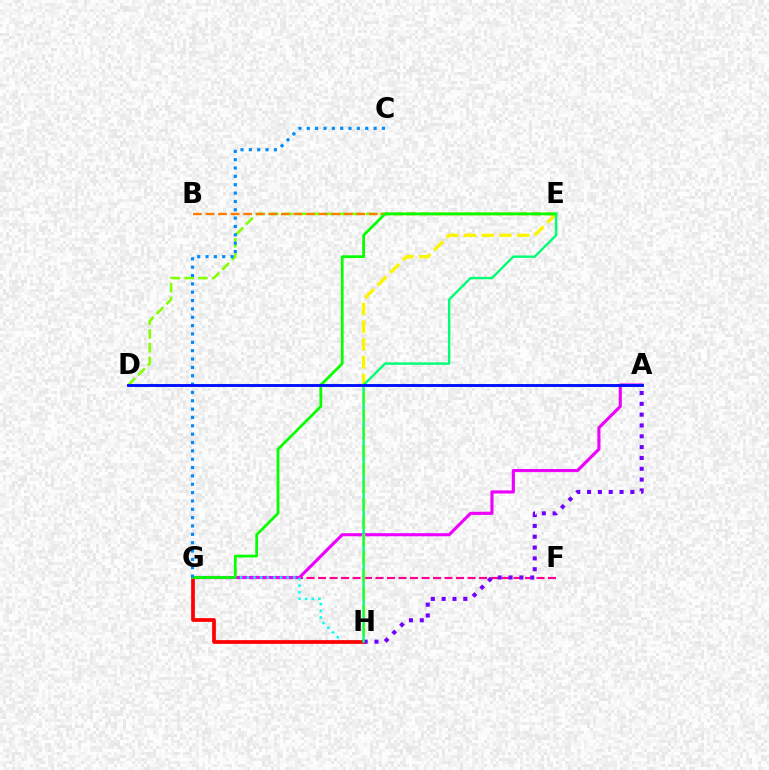{('F', 'G'): [{'color': '#ff0094', 'line_style': 'dashed', 'thickness': 1.56}], ('A', 'G'): [{'color': '#ee00ff', 'line_style': 'solid', 'thickness': 2.24}], ('E', 'H'): [{'color': '#fcf500', 'line_style': 'dashed', 'thickness': 2.42}, {'color': '#00ff74', 'line_style': 'solid', 'thickness': 1.72}], ('D', 'E'): [{'color': '#84ff00', 'line_style': 'dashed', 'thickness': 1.87}], ('B', 'E'): [{'color': '#ff7c00', 'line_style': 'dashed', 'thickness': 1.71}], ('G', 'H'): [{'color': '#00fff6', 'line_style': 'dotted', 'thickness': 1.81}, {'color': '#ff0000', 'line_style': 'solid', 'thickness': 2.69}], ('E', 'G'): [{'color': '#08ff00', 'line_style': 'solid', 'thickness': 1.99}], ('A', 'H'): [{'color': '#7200ff', 'line_style': 'dotted', 'thickness': 2.94}], ('C', 'G'): [{'color': '#008cff', 'line_style': 'dotted', 'thickness': 2.27}], ('A', 'D'): [{'color': '#0010ff', 'line_style': 'solid', 'thickness': 2.08}]}